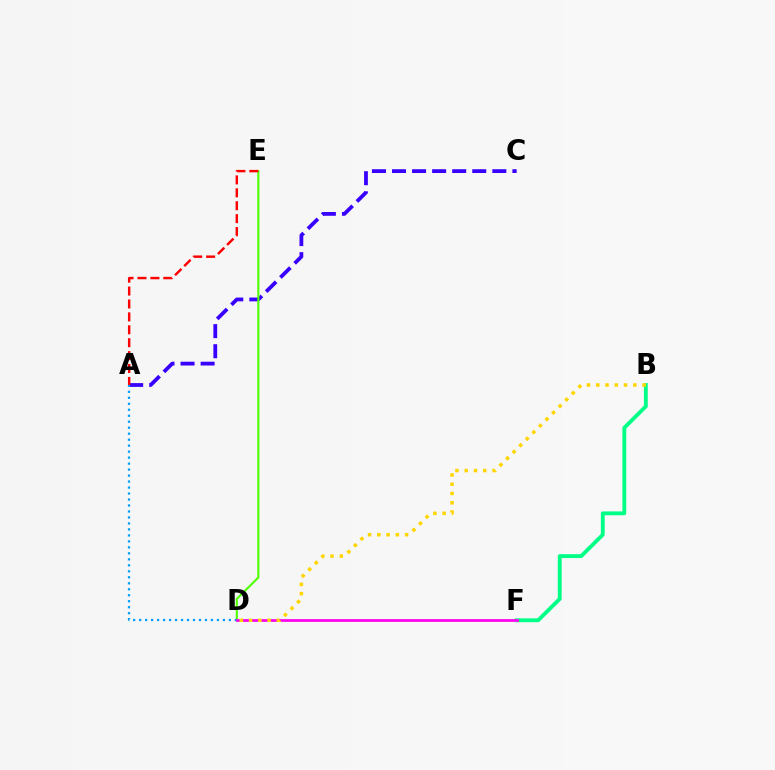{('A', 'C'): [{'color': '#3700ff', 'line_style': 'dashed', 'thickness': 2.73}], ('D', 'E'): [{'color': '#4fff00', 'line_style': 'solid', 'thickness': 1.51}], ('A', 'D'): [{'color': '#009eff', 'line_style': 'dotted', 'thickness': 1.63}], ('B', 'F'): [{'color': '#00ff86', 'line_style': 'solid', 'thickness': 2.77}], ('A', 'E'): [{'color': '#ff0000', 'line_style': 'dashed', 'thickness': 1.75}], ('D', 'F'): [{'color': '#ff00ed', 'line_style': 'solid', 'thickness': 1.95}], ('B', 'D'): [{'color': '#ffd500', 'line_style': 'dotted', 'thickness': 2.52}]}